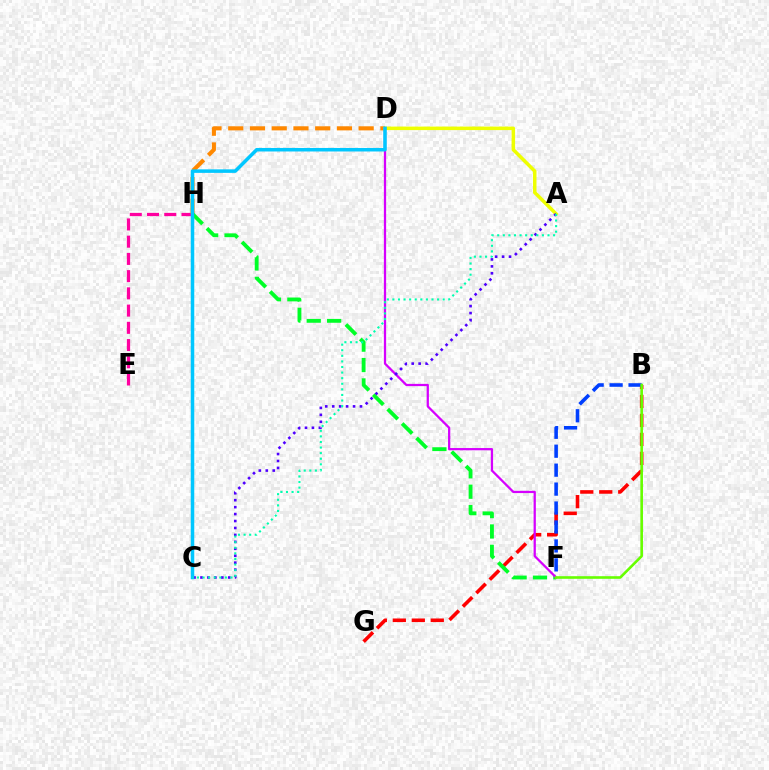{('E', 'H'): [{'color': '#ff00a0', 'line_style': 'dashed', 'thickness': 2.34}], ('D', 'H'): [{'color': '#ff8800', 'line_style': 'dashed', 'thickness': 2.95}], ('B', 'G'): [{'color': '#ff0000', 'line_style': 'dashed', 'thickness': 2.58}], ('A', 'D'): [{'color': '#eeff00', 'line_style': 'solid', 'thickness': 2.53}], ('B', 'F'): [{'color': '#003fff', 'line_style': 'dashed', 'thickness': 2.57}, {'color': '#66ff00', 'line_style': 'solid', 'thickness': 1.89}], ('F', 'H'): [{'color': '#00ff27', 'line_style': 'dashed', 'thickness': 2.77}], ('D', 'F'): [{'color': '#d600ff', 'line_style': 'solid', 'thickness': 1.62}], ('A', 'C'): [{'color': '#4f00ff', 'line_style': 'dotted', 'thickness': 1.89}, {'color': '#00ffaf', 'line_style': 'dotted', 'thickness': 1.52}], ('C', 'D'): [{'color': '#00c7ff', 'line_style': 'solid', 'thickness': 2.53}]}